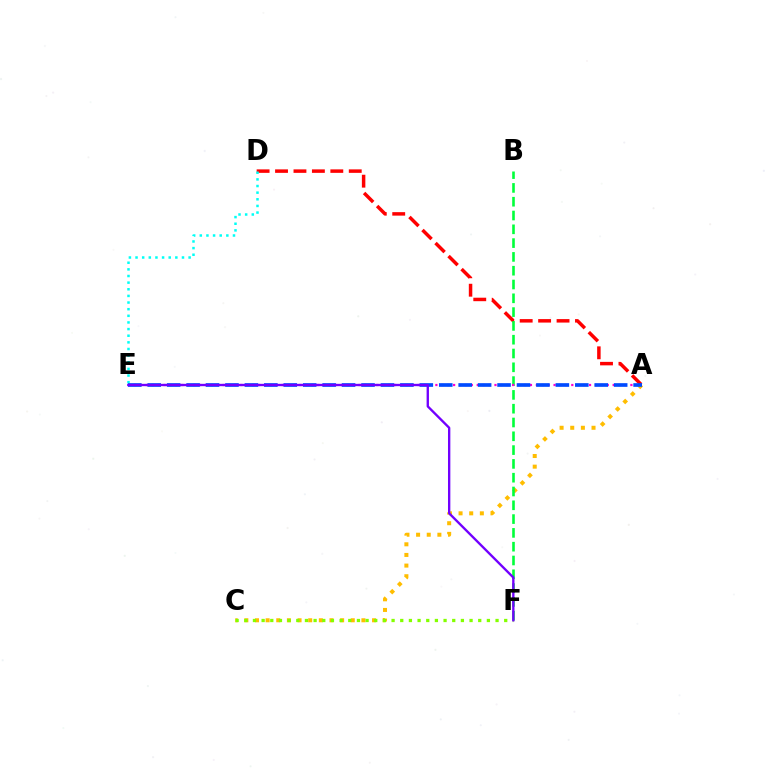{('A', 'C'): [{'color': '#ffbd00', 'line_style': 'dotted', 'thickness': 2.89}], ('A', 'D'): [{'color': '#ff0000', 'line_style': 'dashed', 'thickness': 2.5}], ('B', 'F'): [{'color': '#00ff39', 'line_style': 'dashed', 'thickness': 1.87}], ('C', 'F'): [{'color': '#84ff00', 'line_style': 'dotted', 'thickness': 2.35}], ('D', 'E'): [{'color': '#00fff6', 'line_style': 'dotted', 'thickness': 1.8}], ('A', 'E'): [{'color': '#ff00cf', 'line_style': 'dotted', 'thickness': 1.61}, {'color': '#004bff', 'line_style': 'dashed', 'thickness': 2.64}], ('E', 'F'): [{'color': '#7200ff', 'line_style': 'solid', 'thickness': 1.69}]}